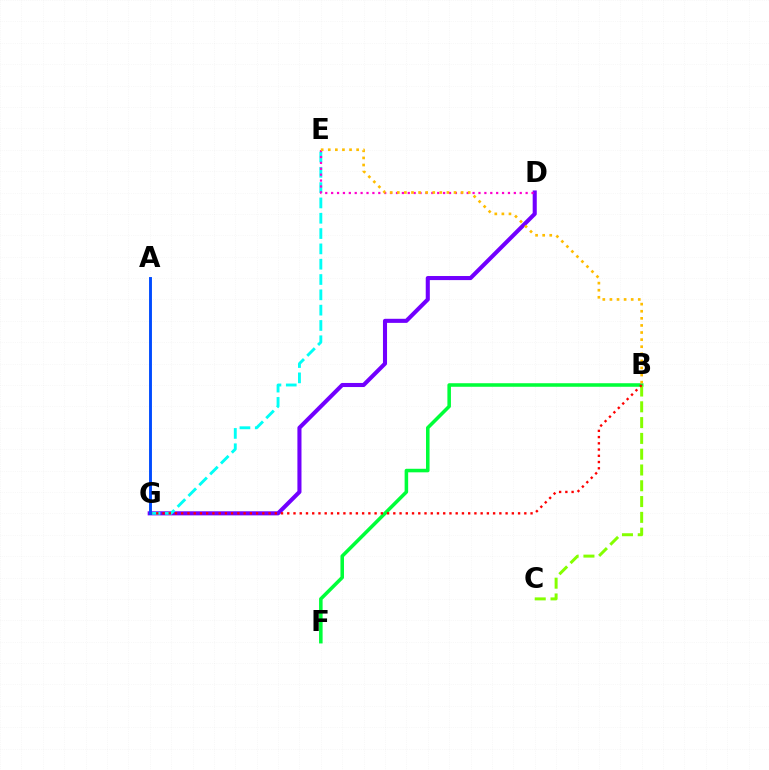{('B', 'F'): [{'color': '#00ff39', 'line_style': 'solid', 'thickness': 2.55}], ('B', 'C'): [{'color': '#84ff00', 'line_style': 'dashed', 'thickness': 2.15}], ('D', 'G'): [{'color': '#7200ff', 'line_style': 'solid', 'thickness': 2.94}], ('E', 'G'): [{'color': '#00fff6', 'line_style': 'dashed', 'thickness': 2.08}], ('D', 'E'): [{'color': '#ff00cf', 'line_style': 'dotted', 'thickness': 1.6}], ('B', 'G'): [{'color': '#ff0000', 'line_style': 'dotted', 'thickness': 1.69}], ('A', 'G'): [{'color': '#004bff', 'line_style': 'solid', 'thickness': 2.09}], ('B', 'E'): [{'color': '#ffbd00', 'line_style': 'dotted', 'thickness': 1.93}]}